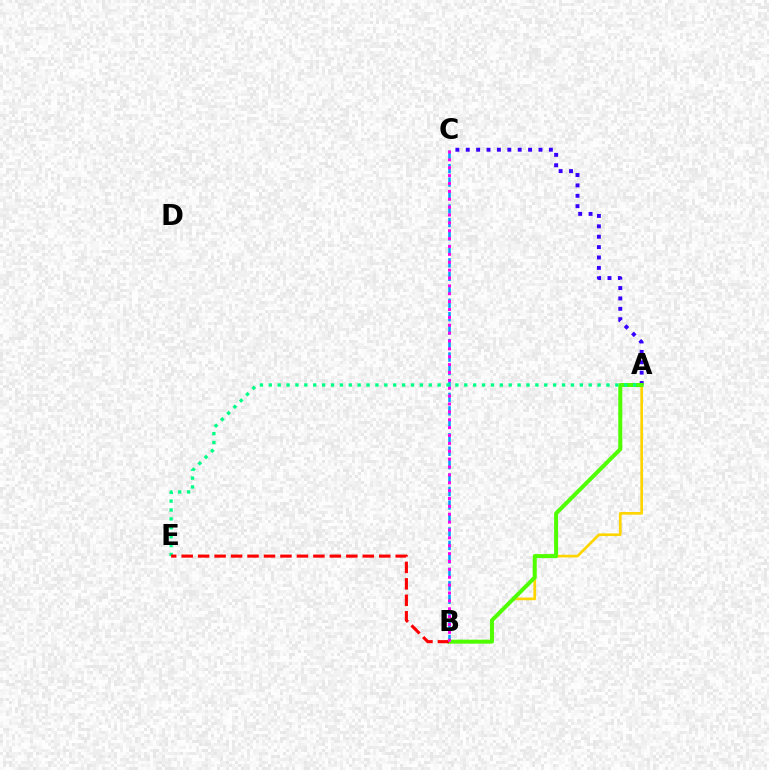{('B', 'C'): [{'color': '#009eff', 'line_style': 'dashed', 'thickness': 1.83}, {'color': '#ff00ed', 'line_style': 'dotted', 'thickness': 2.14}], ('A', 'B'): [{'color': '#ffd500', 'line_style': 'solid', 'thickness': 1.94}, {'color': '#4fff00', 'line_style': 'solid', 'thickness': 2.87}], ('A', 'C'): [{'color': '#3700ff', 'line_style': 'dotted', 'thickness': 2.82}], ('A', 'E'): [{'color': '#00ff86', 'line_style': 'dotted', 'thickness': 2.41}], ('B', 'E'): [{'color': '#ff0000', 'line_style': 'dashed', 'thickness': 2.24}]}